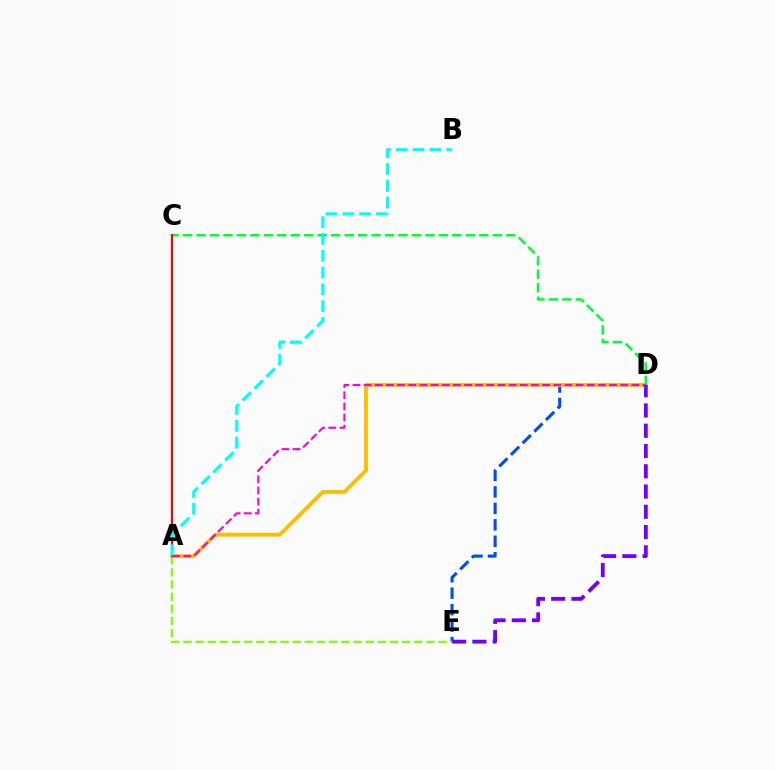{('D', 'E'): [{'color': '#004bff', 'line_style': 'dashed', 'thickness': 2.24}, {'color': '#7200ff', 'line_style': 'dashed', 'thickness': 2.75}], ('A', 'E'): [{'color': '#84ff00', 'line_style': 'dashed', 'thickness': 1.65}], ('A', 'D'): [{'color': '#ffbd00', 'line_style': 'solid', 'thickness': 2.77}, {'color': '#ff00cf', 'line_style': 'dashed', 'thickness': 1.52}], ('C', 'D'): [{'color': '#00ff39', 'line_style': 'dashed', 'thickness': 1.83}], ('A', 'C'): [{'color': '#ff0000', 'line_style': 'solid', 'thickness': 1.57}], ('A', 'B'): [{'color': '#00fff6', 'line_style': 'dashed', 'thickness': 2.28}]}